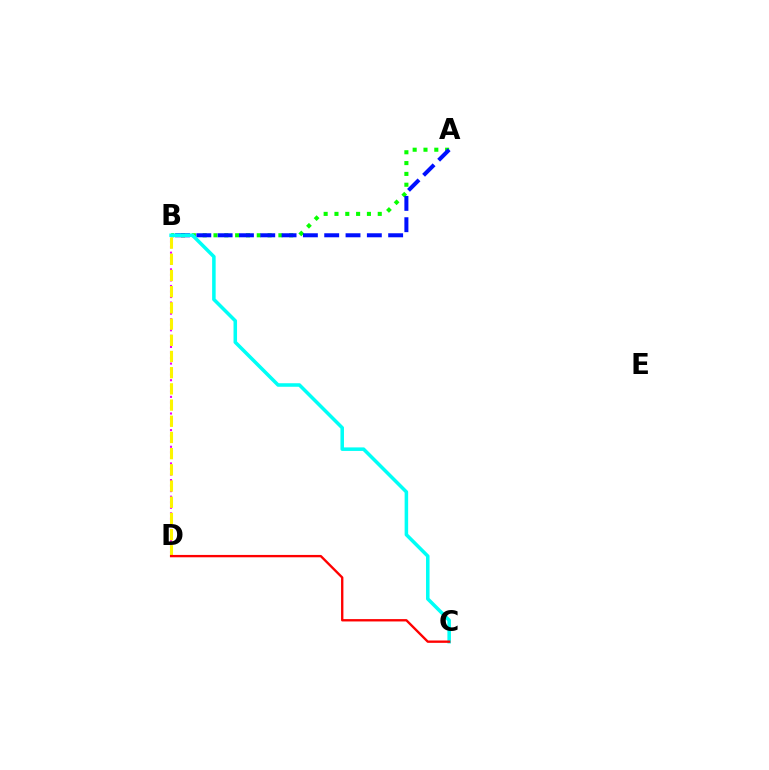{('B', 'D'): [{'color': '#ee00ff', 'line_style': 'dotted', 'thickness': 1.51}, {'color': '#fcf500', 'line_style': 'dashed', 'thickness': 2.2}], ('A', 'B'): [{'color': '#08ff00', 'line_style': 'dotted', 'thickness': 2.94}, {'color': '#0010ff', 'line_style': 'dashed', 'thickness': 2.9}], ('B', 'C'): [{'color': '#00fff6', 'line_style': 'solid', 'thickness': 2.54}], ('C', 'D'): [{'color': '#ff0000', 'line_style': 'solid', 'thickness': 1.69}]}